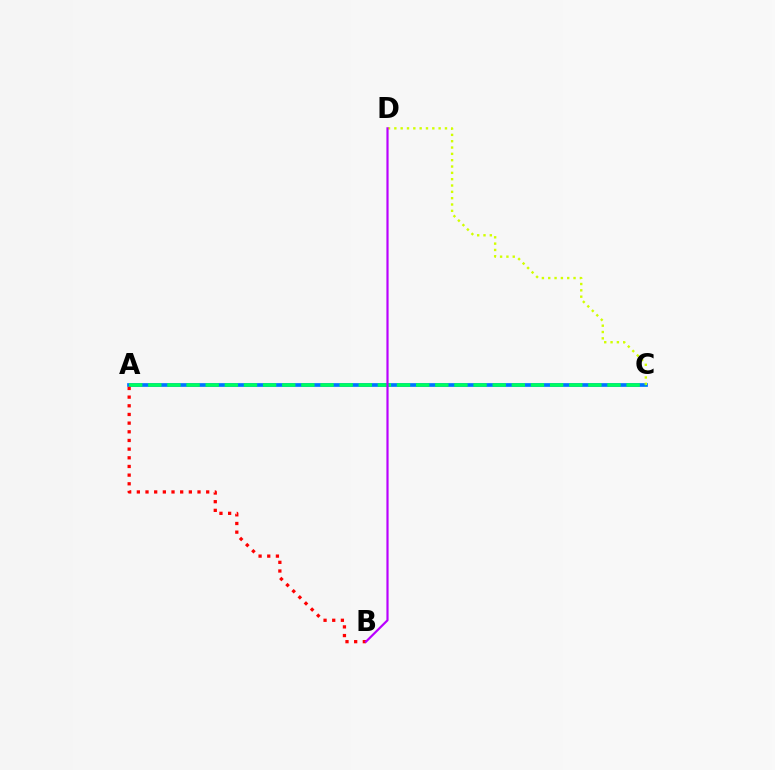{('A', 'C'): [{'color': '#0074ff', 'line_style': 'solid', 'thickness': 2.66}, {'color': '#00ff5c', 'line_style': 'dashed', 'thickness': 2.6}], ('C', 'D'): [{'color': '#d1ff00', 'line_style': 'dotted', 'thickness': 1.72}], ('A', 'B'): [{'color': '#ff0000', 'line_style': 'dotted', 'thickness': 2.35}], ('B', 'D'): [{'color': '#b900ff', 'line_style': 'solid', 'thickness': 1.57}]}